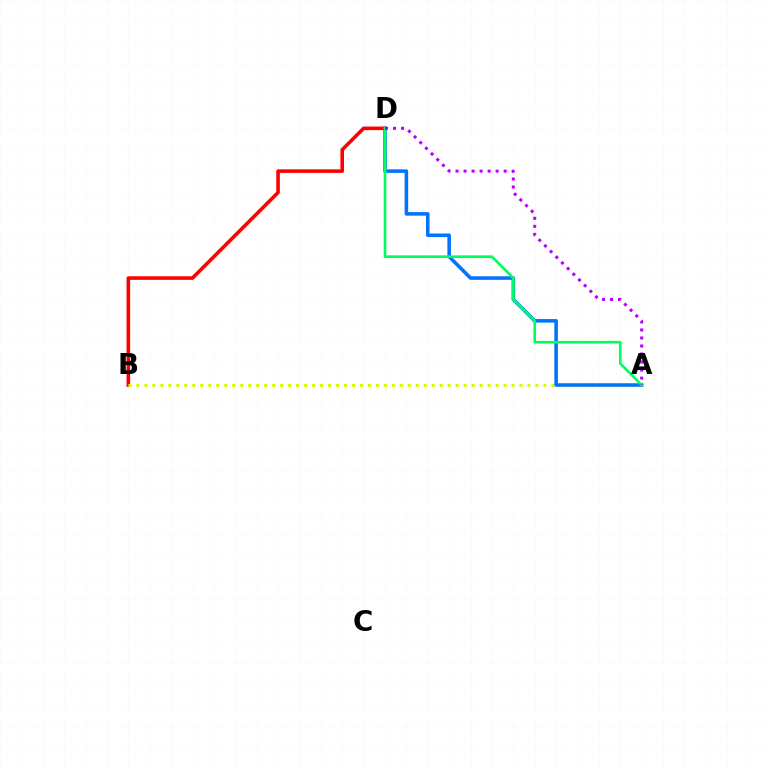{('B', 'D'): [{'color': '#ff0000', 'line_style': 'solid', 'thickness': 2.58}], ('A', 'B'): [{'color': '#d1ff00', 'line_style': 'dotted', 'thickness': 2.17}], ('A', 'D'): [{'color': '#0074ff', 'line_style': 'solid', 'thickness': 2.55}, {'color': '#00ff5c', 'line_style': 'solid', 'thickness': 1.91}, {'color': '#b900ff', 'line_style': 'dotted', 'thickness': 2.18}]}